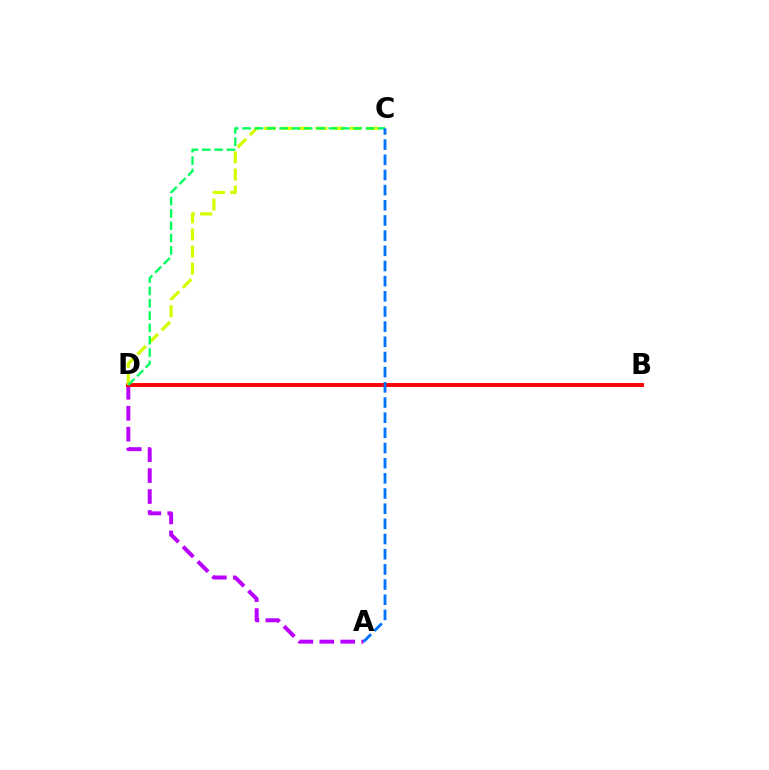{('A', 'D'): [{'color': '#b900ff', 'line_style': 'dashed', 'thickness': 2.84}], ('B', 'D'): [{'color': '#ff0000', 'line_style': 'solid', 'thickness': 2.81}], ('C', 'D'): [{'color': '#d1ff00', 'line_style': 'dashed', 'thickness': 2.33}, {'color': '#00ff5c', 'line_style': 'dashed', 'thickness': 1.68}], ('A', 'C'): [{'color': '#0074ff', 'line_style': 'dashed', 'thickness': 2.06}]}